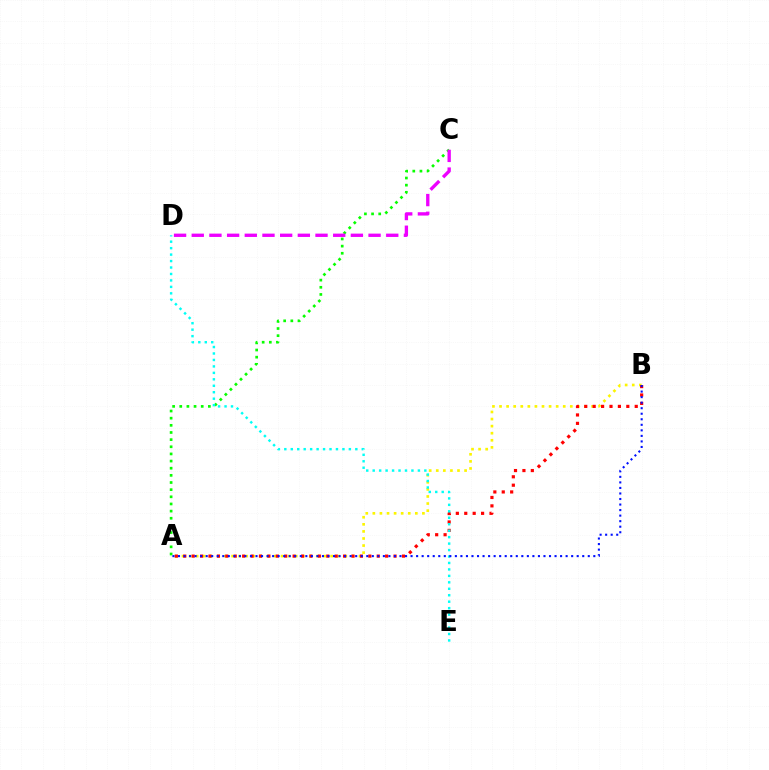{('A', 'B'): [{'color': '#fcf500', 'line_style': 'dotted', 'thickness': 1.92}, {'color': '#ff0000', 'line_style': 'dotted', 'thickness': 2.29}, {'color': '#0010ff', 'line_style': 'dotted', 'thickness': 1.5}], ('A', 'C'): [{'color': '#08ff00', 'line_style': 'dotted', 'thickness': 1.94}], ('C', 'D'): [{'color': '#ee00ff', 'line_style': 'dashed', 'thickness': 2.4}], ('D', 'E'): [{'color': '#00fff6', 'line_style': 'dotted', 'thickness': 1.75}]}